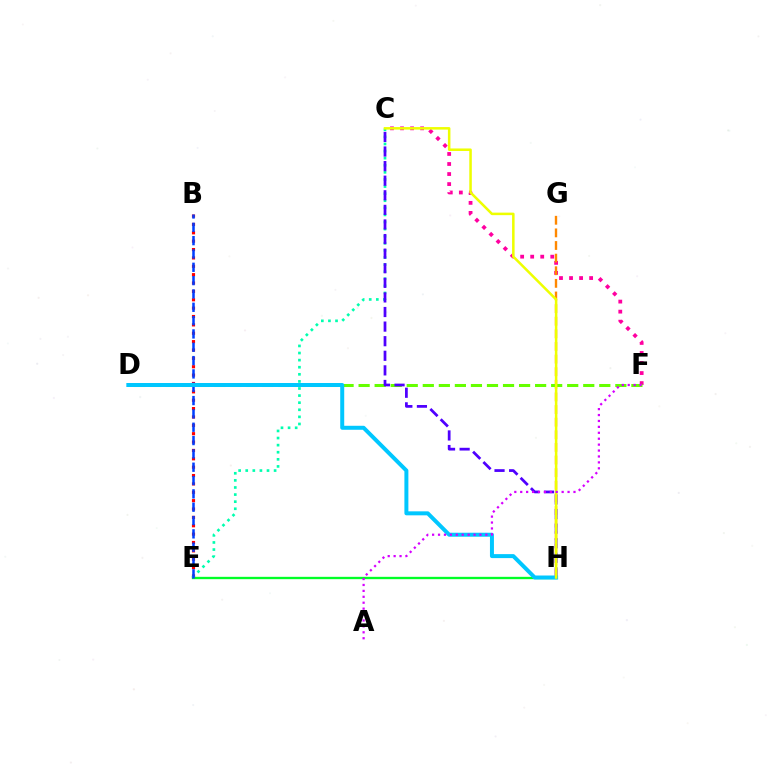{('C', 'F'): [{'color': '#ff00a0', 'line_style': 'dotted', 'thickness': 2.73}], ('G', 'H'): [{'color': '#ff8800', 'line_style': 'dashed', 'thickness': 1.71}], ('E', 'H'): [{'color': '#00ff27', 'line_style': 'solid', 'thickness': 1.68}], ('B', 'E'): [{'color': '#ff0000', 'line_style': 'dotted', 'thickness': 2.27}, {'color': '#003fff', 'line_style': 'dashed', 'thickness': 1.81}], ('C', 'E'): [{'color': '#00ffaf', 'line_style': 'dotted', 'thickness': 1.93}], ('D', 'F'): [{'color': '#66ff00', 'line_style': 'dashed', 'thickness': 2.18}], ('C', 'H'): [{'color': '#4f00ff', 'line_style': 'dashed', 'thickness': 1.98}, {'color': '#eeff00', 'line_style': 'solid', 'thickness': 1.82}], ('D', 'H'): [{'color': '#00c7ff', 'line_style': 'solid', 'thickness': 2.87}], ('A', 'F'): [{'color': '#d600ff', 'line_style': 'dotted', 'thickness': 1.61}]}